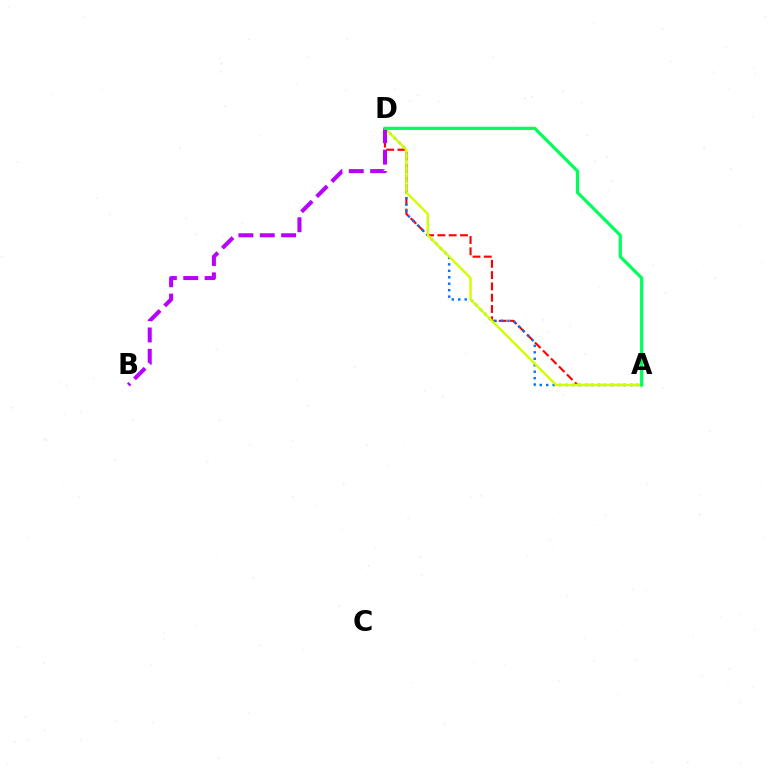{('A', 'D'): [{'color': '#ff0000', 'line_style': 'dashed', 'thickness': 1.53}, {'color': '#0074ff', 'line_style': 'dotted', 'thickness': 1.75}, {'color': '#d1ff00', 'line_style': 'solid', 'thickness': 1.73}, {'color': '#00ff5c', 'line_style': 'solid', 'thickness': 2.31}], ('B', 'D'): [{'color': '#b900ff', 'line_style': 'dashed', 'thickness': 2.9}]}